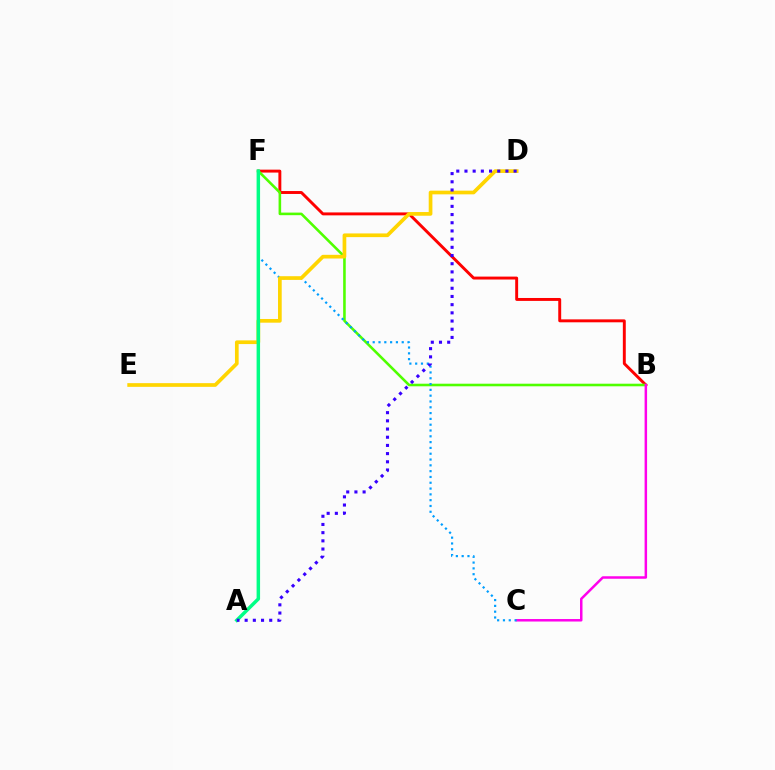{('B', 'F'): [{'color': '#ff0000', 'line_style': 'solid', 'thickness': 2.11}, {'color': '#4fff00', 'line_style': 'solid', 'thickness': 1.86}], ('B', 'C'): [{'color': '#ff00ed', 'line_style': 'solid', 'thickness': 1.8}], ('C', 'F'): [{'color': '#009eff', 'line_style': 'dotted', 'thickness': 1.58}], ('D', 'E'): [{'color': '#ffd500', 'line_style': 'solid', 'thickness': 2.66}], ('A', 'F'): [{'color': '#00ff86', 'line_style': 'solid', 'thickness': 2.5}], ('A', 'D'): [{'color': '#3700ff', 'line_style': 'dotted', 'thickness': 2.23}]}